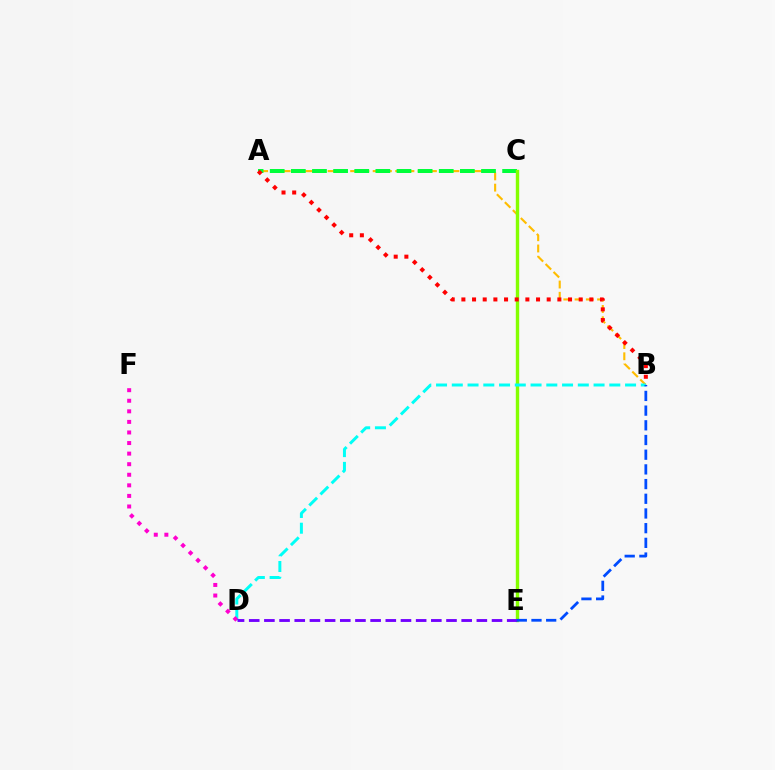{('A', 'B'): [{'color': '#ffbd00', 'line_style': 'dashed', 'thickness': 1.53}, {'color': '#ff0000', 'line_style': 'dotted', 'thickness': 2.9}], ('A', 'C'): [{'color': '#00ff39', 'line_style': 'dashed', 'thickness': 2.87}], ('C', 'E'): [{'color': '#84ff00', 'line_style': 'solid', 'thickness': 2.45}], ('B', 'D'): [{'color': '#00fff6', 'line_style': 'dashed', 'thickness': 2.14}], ('D', 'F'): [{'color': '#ff00cf', 'line_style': 'dotted', 'thickness': 2.87}], ('D', 'E'): [{'color': '#7200ff', 'line_style': 'dashed', 'thickness': 2.06}], ('B', 'E'): [{'color': '#004bff', 'line_style': 'dashed', 'thickness': 2.0}]}